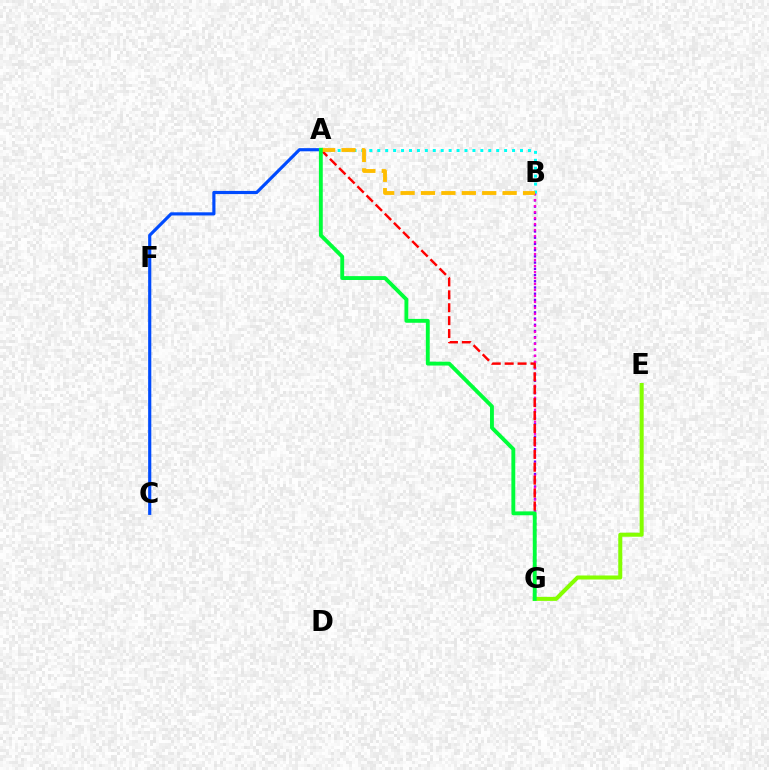{('B', 'G'): [{'color': '#7200ff', 'line_style': 'dotted', 'thickness': 1.69}, {'color': '#ff00cf', 'line_style': 'dotted', 'thickness': 1.63}], ('E', 'G'): [{'color': '#84ff00', 'line_style': 'solid', 'thickness': 2.89}], ('A', 'B'): [{'color': '#00fff6', 'line_style': 'dotted', 'thickness': 2.15}, {'color': '#ffbd00', 'line_style': 'dashed', 'thickness': 2.77}], ('A', 'G'): [{'color': '#ff0000', 'line_style': 'dashed', 'thickness': 1.75}, {'color': '#00ff39', 'line_style': 'solid', 'thickness': 2.78}], ('A', 'C'): [{'color': '#004bff', 'line_style': 'solid', 'thickness': 2.27}]}